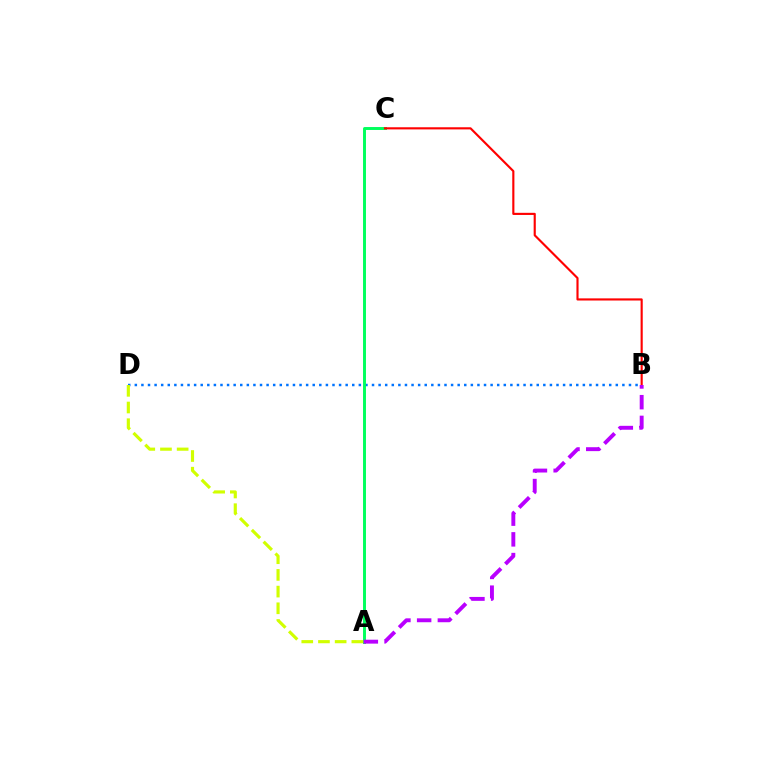{('B', 'D'): [{'color': '#0074ff', 'line_style': 'dotted', 'thickness': 1.79}], ('A', 'C'): [{'color': '#00ff5c', 'line_style': 'solid', 'thickness': 2.12}], ('A', 'D'): [{'color': '#d1ff00', 'line_style': 'dashed', 'thickness': 2.27}], ('B', 'C'): [{'color': '#ff0000', 'line_style': 'solid', 'thickness': 1.54}], ('A', 'B'): [{'color': '#b900ff', 'line_style': 'dashed', 'thickness': 2.81}]}